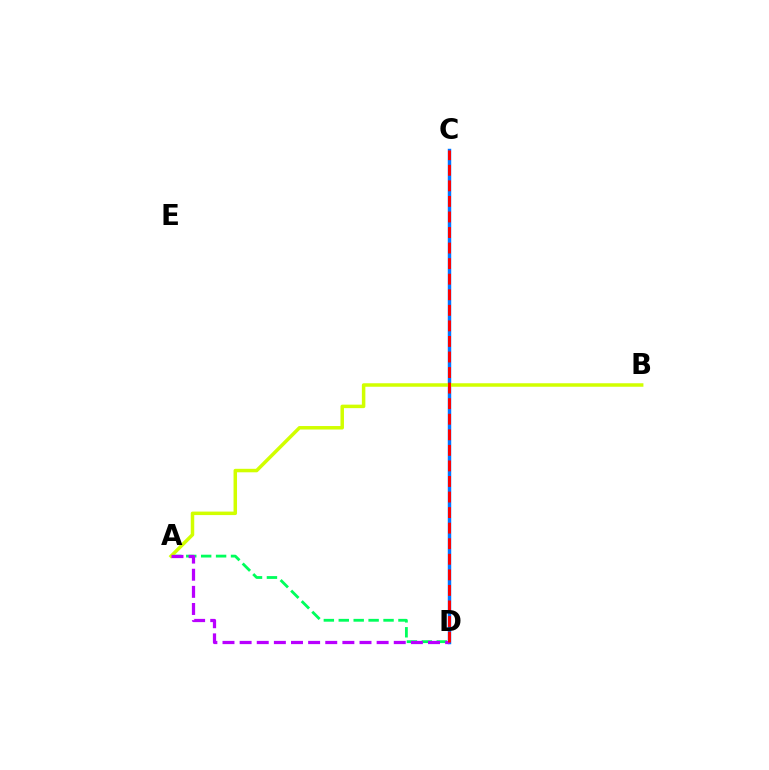{('C', 'D'): [{'color': '#0074ff', 'line_style': 'solid', 'thickness': 2.48}, {'color': '#ff0000', 'line_style': 'dashed', 'thickness': 2.11}], ('A', 'D'): [{'color': '#00ff5c', 'line_style': 'dashed', 'thickness': 2.03}, {'color': '#b900ff', 'line_style': 'dashed', 'thickness': 2.33}], ('A', 'B'): [{'color': '#d1ff00', 'line_style': 'solid', 'thickness': 2.52}]}